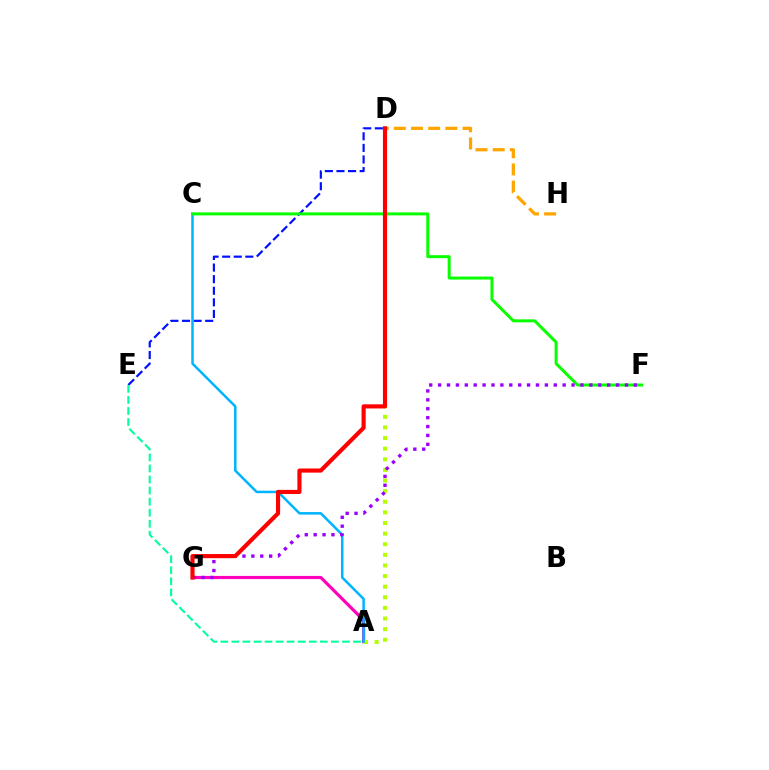{('D', 'E'): [{'color': '#0010ff', 'line_style': 'dashed', 'thickness': 1.57}], ('A', 'G'): [{'color': '#ff00bd', 'line_style': 'solid', 'thickness': 2.28}], ('A', 'D'): [{'color': '#b3ff00', 'line_style': 'dotted', 'thickness': 2.88}], ('A', 'C'): [{'color': '#00b5ff', 'line_style': 'solid', 'thickness': 1.81}], ('C', 'F'): [{'color': '#08ff00', 'line_style': 'solid', 'thickness': 2.15}], ('F', 'G'): [{'color': '#9b00ff', 'line_style': 'dotted', 'thickness': 2.42}], ('A', 'E'): [{'color': '#00ff9d', 'line_style': 'dashed', 'thickness': 1.5}], ('D', 'H'): [{'color': '#ffa500', 'line_style': 'dashed', 'thickness': 2.33}], ('D', 'G'): [{'color': '#ff0000', 'line_style': 'solid', 'thickness': 2.98}]}